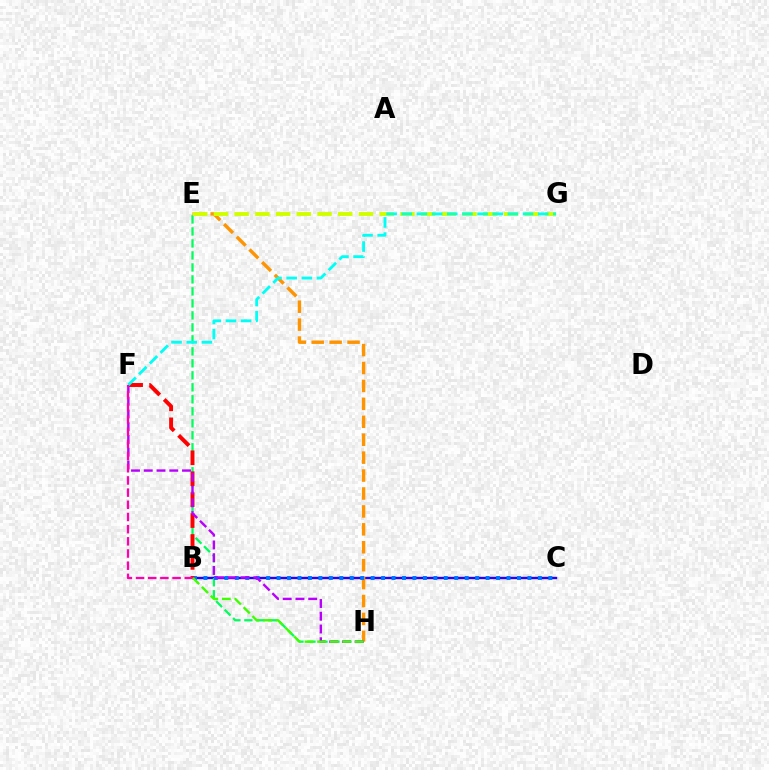{('B', 'C'): [{'color': '#2500ff', 'line_style': 'solid', 'thickness': 1.72}, {'color': '#0074ff', 'line_style': 'dotted', 'thickness': 2.84}], ('E', 'H'): [{'color': '#ff9400', 'line_style': 'dashed', 'thickness': 2.43}, {'color': '#00ff5c', 'line_style': 'dashed', 'thickness': 1.63}], ('E', 'G'): [{'color': '#d1ff00', 'line_style': 'dashed', 'thickness': 2.81}], ('B', 'F'): [{'color': '#ff0000', 'line_style': 'dashed', 'thickness': 2.84}, {'color': '#ff00ac', 'line_style': 'dashed', 'thickness': 1.65}], ('F', 'H'): [{'color': '#b900ff', 'line_style': 'dashed', 'thickness': 1.73}], ('F', 'G'): [{'color': '#00fff6', 'line_style': 'dashed', 'thickness': 2.06}], ('B', 'H'): [{'color': '#3dff00', 'line_style': 'dashed', 'thickness': 1.71}]}